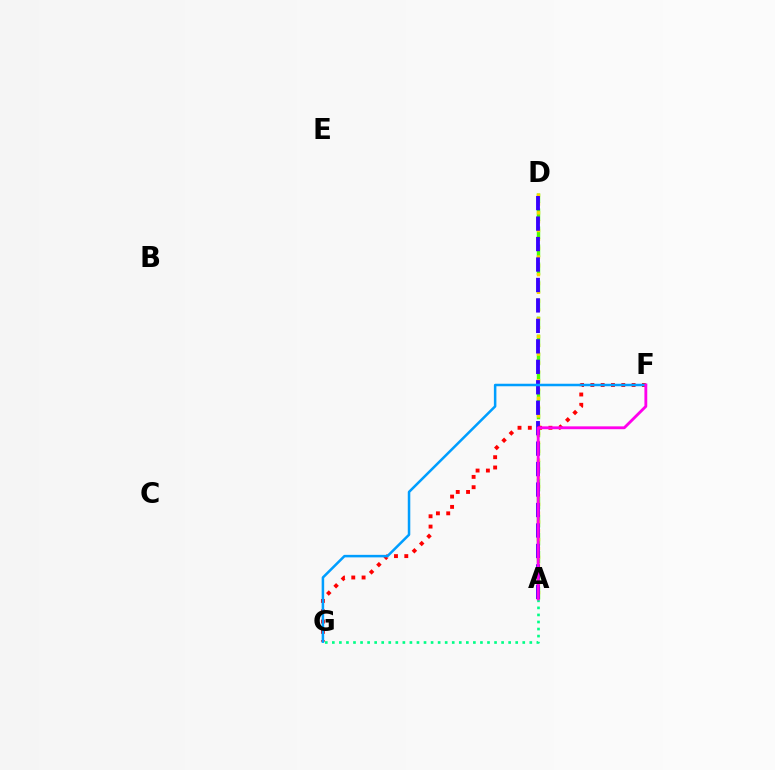{('A', 'D'): [{'color': '#4fff00', 'line_style': 'dashed', 'thickness': 2.45}, {'color': '#ffd500', 'line_style': 'dotted', 'thickness': 2.4}, {'color': '#3700ff', 'line_style': 'dashed', 'thickness': 2.78}], ('A', 'G'): [{'color': '#00ff86', 'line_style': 'dotted', 'thickness': 1.92}], ('F', 'G'): [{'color': '#ff0000', 'line_style': 'dotted', 'thickness': 2.8}, {'color': '#009eff', 'line_style': 'solid', 'thickness': 1.81}], ('A', 'F'): [{'color': '#ff00ed', 'line_style': 'solid', 'thickness': 2.05}]}